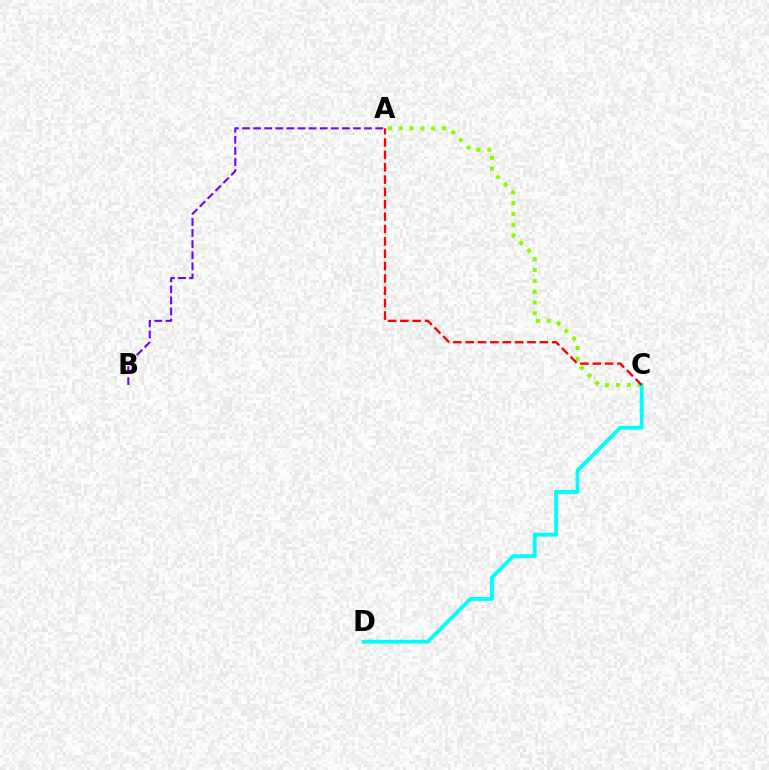{('A', 'C'): [{'color': '#84ff00', 'line_style': 'dotted', 'thickness': 2.94}, {'color': '#ff0000', 'line_style': 'dashed', 'thickness': 1.68}], ('A', 'B'): [{'color': '#7200ff', 'line_style': 'dashed', 'thickness': 1.51}], ('C', 'D'): [{'color': '#00fff6', 'line_style': 'solid', 'thickness': 2.77}]}